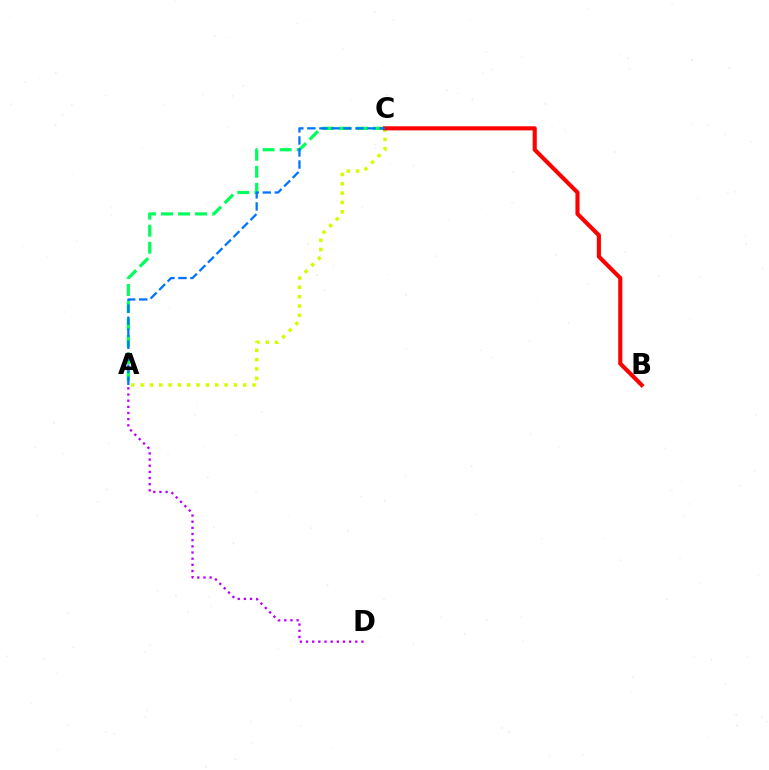{('A', 'C'): [{'color': '#00ff5c', 'line_style': 'dashed', 'thickness': 2.31}, {'color': '#d1ff00', 'line_style': 'dotted', 'thickness': 2.53}, {'color': '#0074ff', 'line_style': 'dashed', 'thickness': 1.63}], ('A', 'D'): [{'color': '#b900ff', 'line_style': 'dotted', 'thickness': 1.67}], ('B', 'C'): [{'color': '#ff0000', 'line_style': 'solid', 'thickness': 2.96}]}